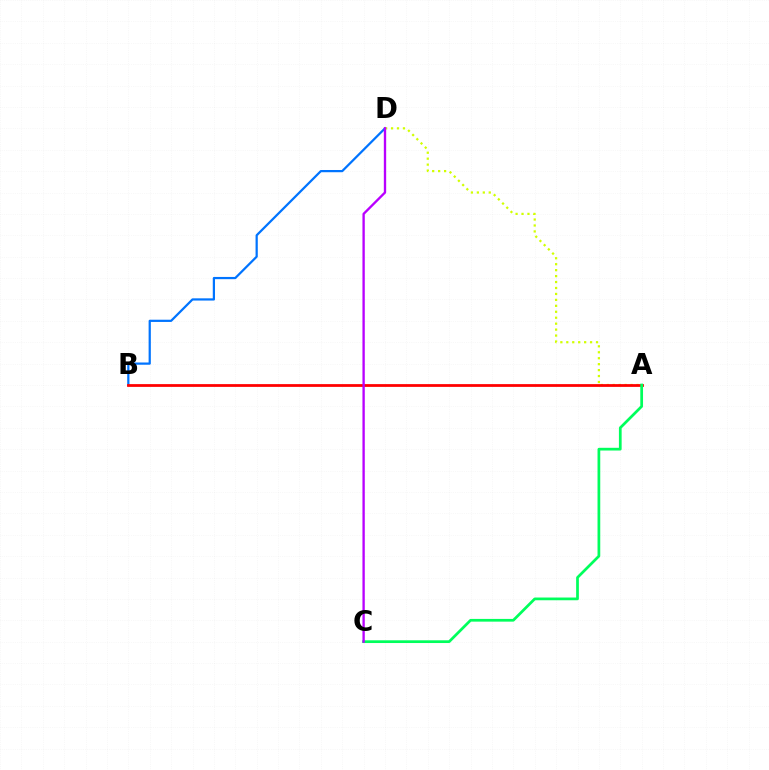{('B', 'D'): [{'color': '#0074ff', 'line_style': 'solid', 'thickness': 1.6}], ('A', 'D'): [{'color': '#d1ff00', 'line_style': 'dotted', 'thickness': 1.62}], ('A', 'B'): [{'color': '#ff0000', 'line_style': 'solid', 'thickness': 1.99}], ('A', 'C'): [{'color': '#00ff5c', 'line_style': 'solid', 'thickness': 1.97}], ('C', 'D'): [{'color': '#b900ff', 'line_style': 'solid', 'thickness': 1.69}]}